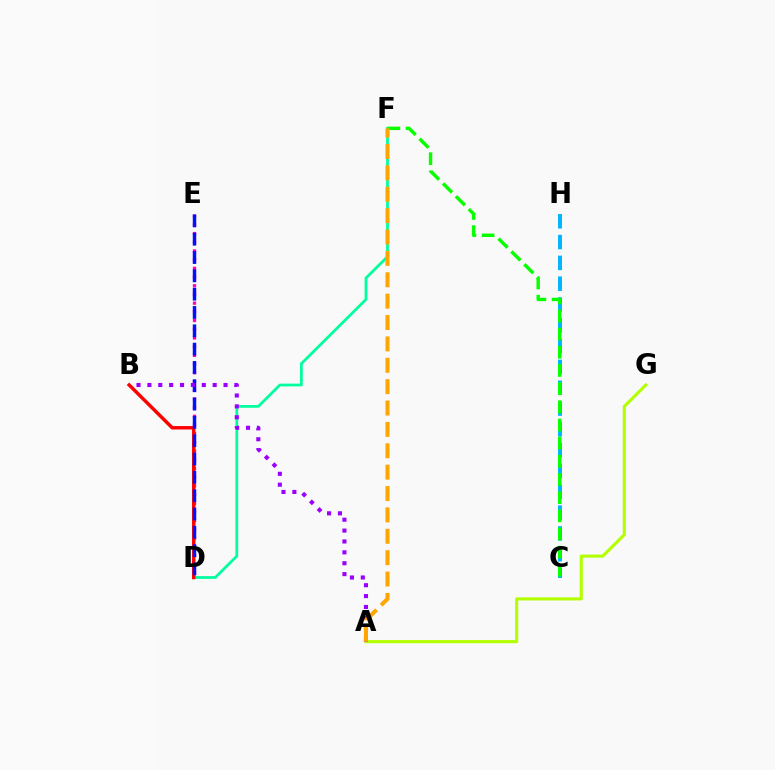{('D', 'F'): [{'color': '#00ff9d', 'line_style': 'solid', 'thickness': 1.98}], ('C', 'H'): [{'color': '#00b5ff', 'line_style': 'dashed', 'thickness': 2.83}], ('C', 'F'): [{'color': '#08ff00', 'line_style': 'dashed', 'thickness': 2.47}], ('D', 'E'): [{'color': '#ff00bd', 'line_style': 'dotted', 'thickness': 2.36}, {'color': '#0010ff', 'line_style': 'dashed', 'thickness': 2.49}], ('B', 'D'): [{'color': '#ff0000', 'line_style': 'solid', 'thickness': 2.48}], ('A', 'G'): [{'color': '#b3ff00', 'line_style': 'solid', 'thickness': 2.24}], ('A', 'B'): [{'color': '#9b00ff', 'line_style': 'dotted', 'thickness': 2.96}], ('A', 'F'): [{'color': '#ffa500', 'line_style': 'dashed', 'thickness': 2.9}]}